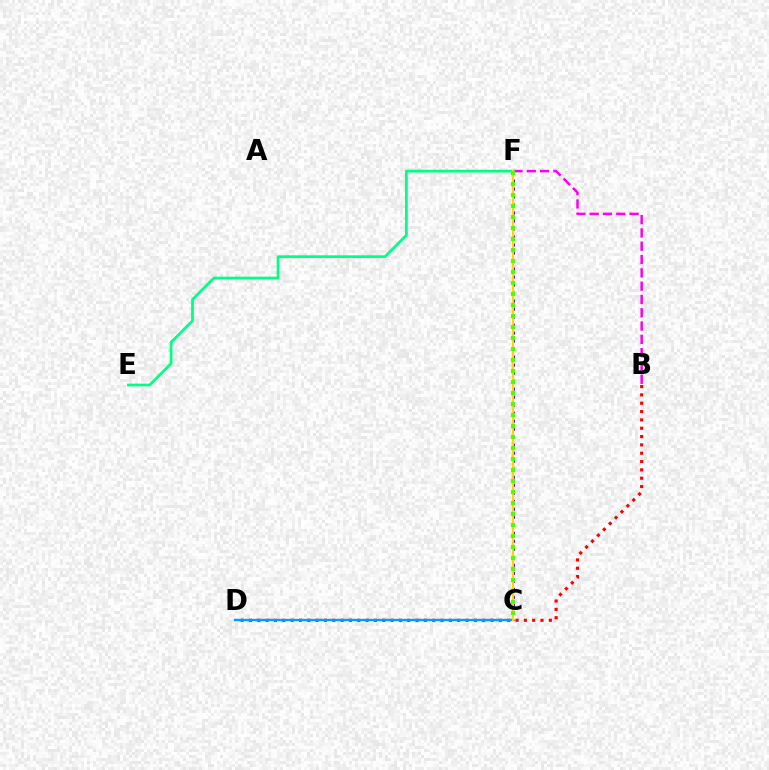{('B', 'F'): [{'color': '#ff00ed', 'line_style': 'dashed', 'thickness': 1.81}], ('B', 'D'): [{'color': '#ff0000', 'line_style': 'dotted', 'thickness': 2.26}], ('C', 'F'): [{'color': '#3700ff', 'line_style': 'dotted', 'thickness': 2.18}, {'color': '#ffd500', 'line_style': 'solid', 'thickness': 1.59}, {'color': '#4fff00', 'line_style': 'dotted', 'thickness': 2.99}], ('E', 'F'): [{'color': '#00ff86', 'line_style': 'solid', 'thickness': 1.98}], ('C', 'D'): [{'color': '#009eff', 'line_style': 'solid', 'thickness': 1.71}]}